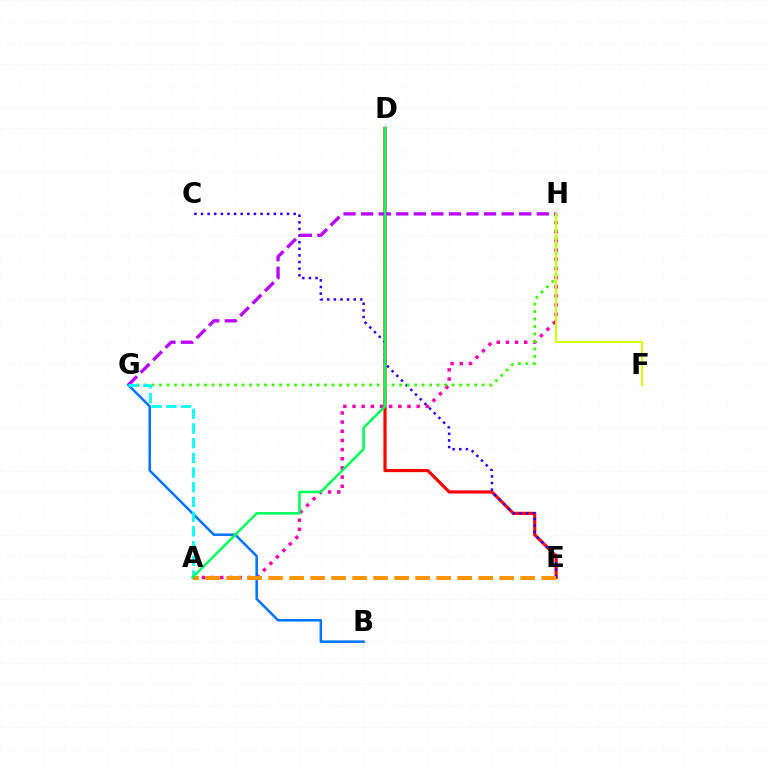{('D', 'E'): [{'color': '#ff0000', 'line_style': 'solid', 'thickness': 2.27}], ('C', 'E'): [{'color': '#2500ff', 'line_style': 'dotted', 'thickness': 1.8}], ('A', 'H'): [{'color': '#ff00ac', 'line_style': 'dotted', 'thickness': 2.49}], ('G', 'H'): [{'color': '#3dff00', 'line_style': 'dotted', 'thickness': 2.04}, {'color': '#b900ff', 'line_style': 'dashed', 'thickness': 2.39}], ('F', 'H'): [{'color': '#d1ff00', 'line_style': 'solid', 'thickness': 1.51}], ('B', 'G'): [{'color': '#0074ff', 'line_style': 'solid', 'thickness': 1.82}], ('A', 'G'): [{'color': '#00fff6', 'line_style': 'dashed', 'thickness': 2.0}], ('A', 'E'): [{'color': '#ff9400', 'line_style': 'dashed', 'thickness': 2.85}], ('A', 'D'): [{'color': '#00ff5c', 'line_style': 'solid', 'thickness': 1.84}]}